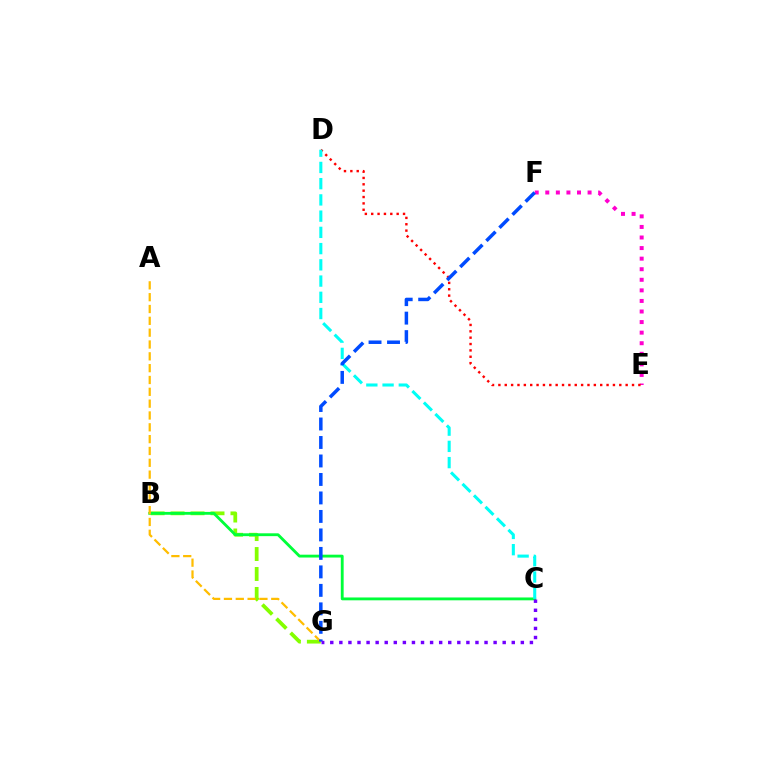{('B', 'G'): [{'color': '#84ff00', 'line_style': 'dashed', 'thickness': 2.71}], ('B', 'C'): [{'color': '#00ff39', 'line_style': 'solid', 'thickness': 2.05}], ('A', 'G'): [{'color': '#ffbd00', 'line_style': 'dashed', 'thickness': 1.61}], ('E', 'F'): [{'color': '#ff00cf', 'line_style': 'dotted', 'thickness': 2.87}], ('D', 'E'): [{'color': '#ff0000', 'line_style': 'dotted', 'thickness': 1.73}], ('C', 'D'): [{'color': '#00fff6', 'line_style': 'dashed', 'thickness': 2.21}], ('F', 'G'): [{'color': '#004bff', 'line_style': 'dashed', 'thickness': 2.51}], ('C', 'G'): [{'color': '#7200ff', 'line_style': 'dotted', 'thickness': 2.47}]}